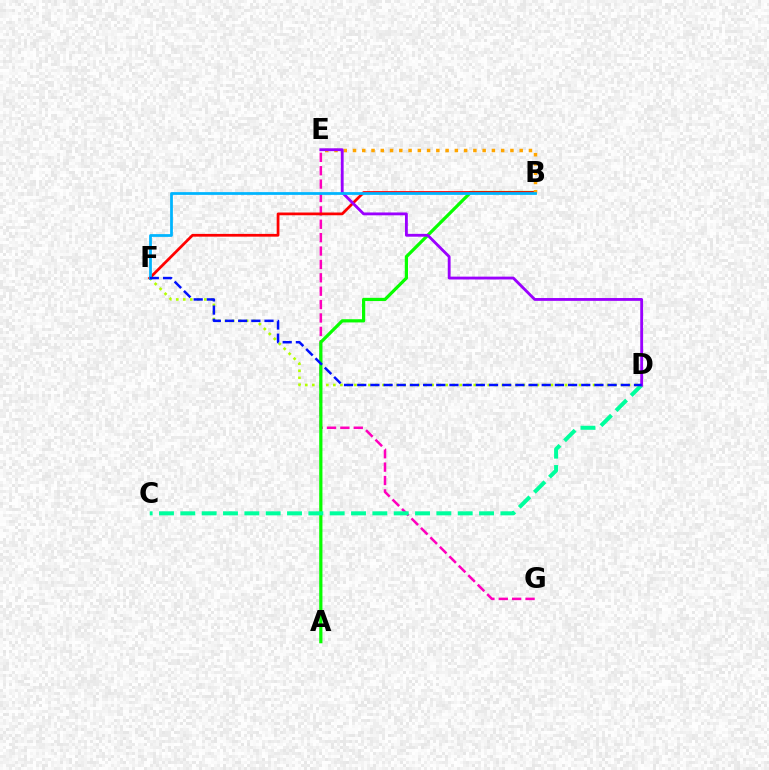{('E', 'G'): [{'color': '#ff00bd', 'line_style': 'dashed', 'thickness': 1.82}], ('D', 'F'): [{'color': '#b3ff00', 'line_style': 'dotted', 'thickness': 1.91}, {'color': '#0010ff', 'line_style': 'dashed', 'thickness': 1.79}], ('A', 'B'): [{'color': '#08ff00', 'line_style': 'solid', 'thickness': 2.31}], ('B', 'F'): [{'color': '#ff0000', 'line_style': 'solid', 'thickness': 1.98}, {'color': '#00b5ff', 'line_style': 'solid', 'thickness': 1.99}], ('B', 'E'): [{'color': '#ffa500', 'line_style': 'dotted', 'thickness': 2.52}], ('C', 'D'): [{'color': '#00ff9d', 'line_style': 'dashed', 'thickness': 2.9}], ('D', 'E'): [{'color': '#9b00ff', 'line_style': 'solid', 'thickness': 2.04}]}